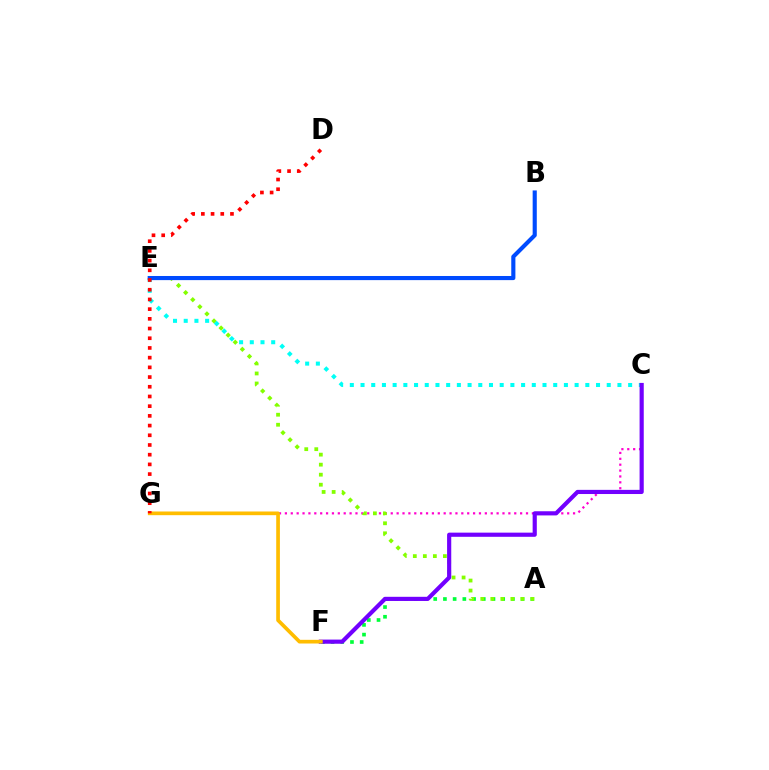{('A', 'F'): [{'color': '#00ff39', 'line_style': 'dotted', 'thickness': 2.64}], ('C', 'G'): [{'color': '#ff00cf', 'line_style': 'dotted', 'thickness': 1.6}], ('A', 'E'): [{'color': '#84ff00', 'line_style': 'dotted', 'thickness': 2.72}], ('C', 'E'): [{'color': '#00fff6', 'line_style': 'dotted', 'thickness': 2.91}], ('C', 'F'): [{'color': '#7200ff', 'line_style': 'solid', 'thickness': 3.0}], ('B', 'E'): [{'color': '#004bff', 'line_style': 'solid', 'thickness': 2.97}], ('F', 'G'): [{'color': '#ffbd00', 'line_style': 'solid', 'thickness': 2.65}], ('D', 'G'): [{'color': '#ff0000', 'line_style': 'dotted', 'thickness': 2.64}]}